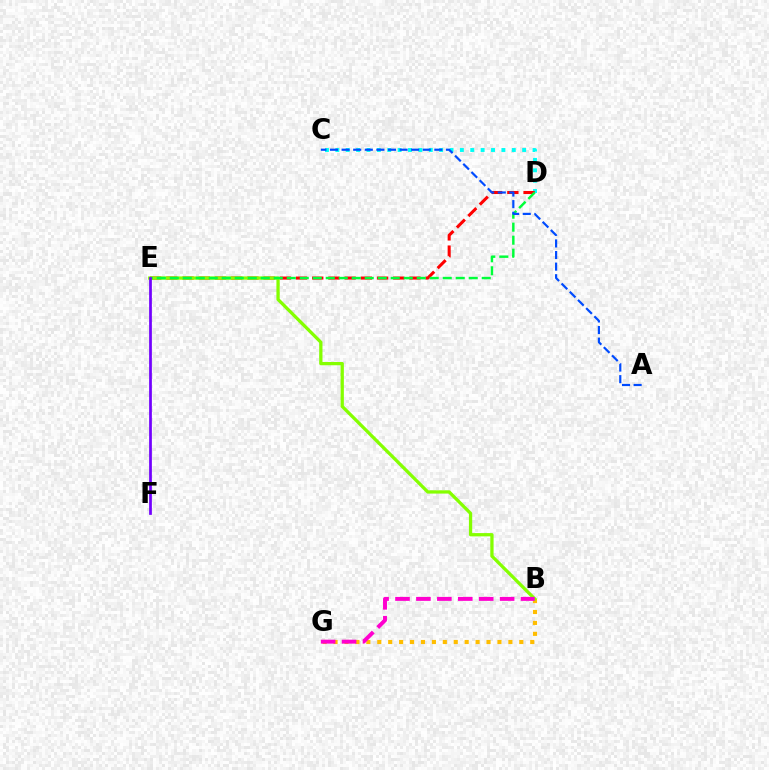{('C', 'D'): [{'color': '#00fff6', 'line_style': 'dotted', 'thickness': 2.82}], ('D', 'E'): [{'color': '#ff0000', 'line_style': 'dashed', 'thickness': 2.2}, {'color': '#00ff39', 'line_style': 'dashed', 'thickness': 1.77}], ('B', 'G'): [{'color': '#ffbd00', 'line_style': 'dotted', 'thickness': 2.97}, {'color': '#ff00cf', 'line_style': 'dashed', 'thickness': 2.84}], ('B', 'E'): [{'color': '#84ff00', 'line_style': 'solid', 'thickness': 2.36}], ('A', 'C'): [{'color': '#004bff', 'line_style': 'dashed', 'thickness': 1.57}], ('E', 'F'): [{'color': '#7200ff', 'line_style': 'solid', 'thickness': 1.96}]}